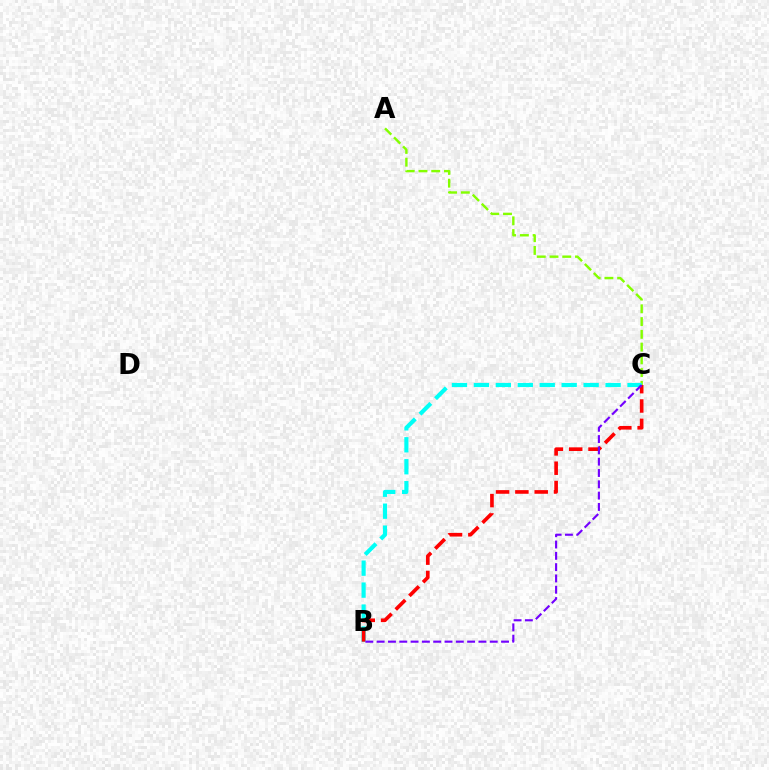{('A', 'C'): [{'color': '#84ff00', 'line_style': 'dashed', 'thickness': 1.73}], ('B', 'C'): [{'color': '#00fff6', 'line_style': 'dashed', 'thickness': 2.98}, {'color': '#ff0000', 'line_style': 'dashed', 'thickness': 2.62}, {'color': '#7200ff', 'line_style': 'dashed', 'thickness': 1.54}]}